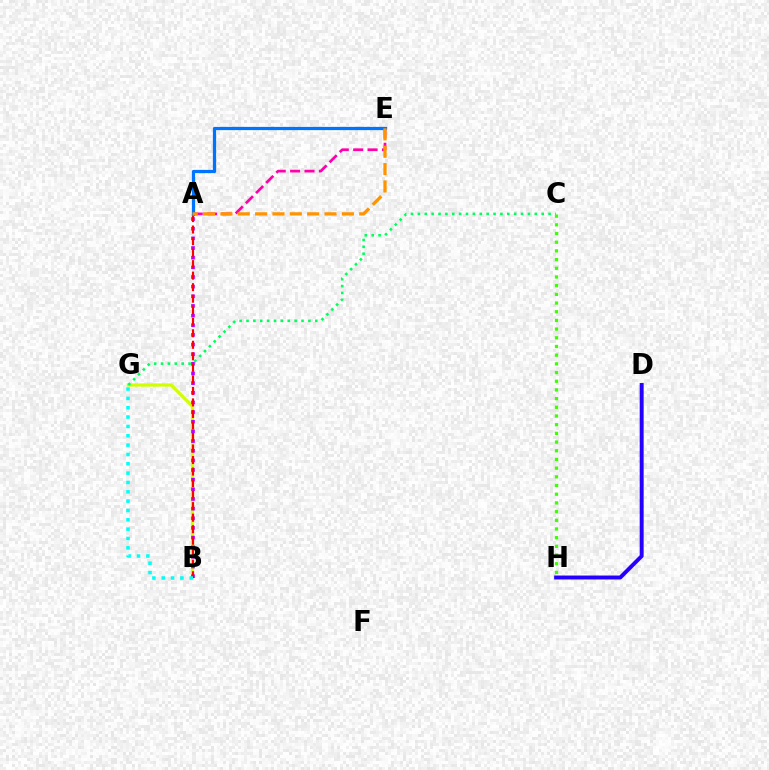{('A', 'E'): [{'color': '#ff00ac', 'line_style': 'dashed', 'thickness': 1.95}, {'color': '#0074ff', 'line_style': 'solid', 'thickness': 2.34}, {'color': '#ff9400', 'line_style': 'dashed', 'thickness': 2.36}], ('B', 'G'): [{'color': '#d1ff00', 'line_style': 'solid', 'thickness': 2.33}, {'color': '#00fff6', 'line_style': 'dotted', 'thickness': 2.54}], ('D', 'H'): [{'color': '#2500ff', 'line_style': 'solid', 'thickness': 2.83}], ('A', 'B'): [{'color': '#b900ff', 'line_style': 'dotted', 'thickness': 2.62}, {'color': '#ff0000', 'line_style': 'dashed', 'thickness': 1.57}], ('C', 'H'): [{'color': '#3dff00', 'line_style': 'dotted', 'thickness': 2.36}], ('C', 'G'): [{'color': '#00ff5c', 'line_style': 'dotted', 'thickness': 1.87}]}